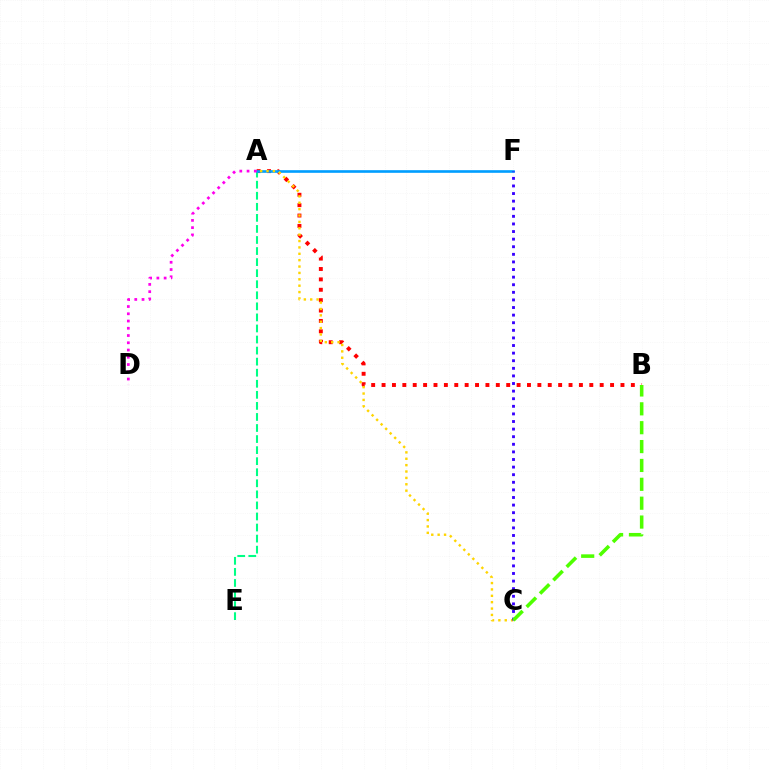{('A', 'B'): [{'color': '#ff0000', 'line_style': 'dotted', 'thickness': 2.82}], ('A', 'E'): [{'color': '#00ff86', 'line_style': 'dashed', 'thickness': 1.5}], ('A', 'F'): [{'color': '#009eff', 'line_style': 'solid', 'thickness': 1.9}], ('A', 'C'): [{'color': '#ffd500', 'line_style': 'dotted', 'thickness': 1.73}], ('C', 'F'): [{'color': '#3700ff', 'line_style': 'dotted', 'thickness': 2.06}], ('B', 'C'): [{'color': '#4fff00', 'line_style': 'dashed', 'thickness': 2.56}], ('A', 'D'): [{'color': '#ff00ed', 'line_style': 'dotted', 'thickness': 1.97}]}